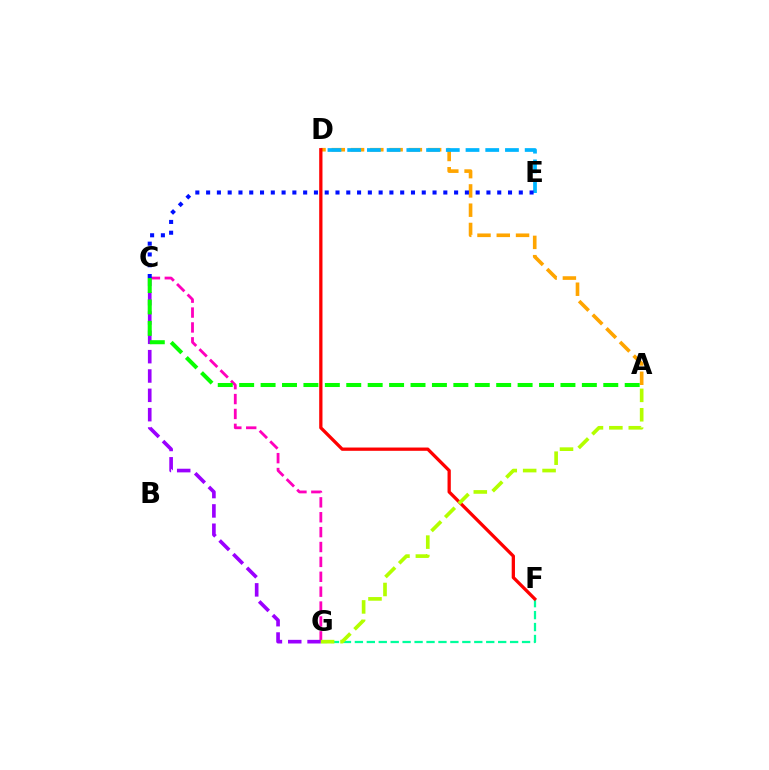{('C', 'G'): [{'color': '#ff00bd', 'line_style': 'dashed', 'thickness': 2.02}, {'color': '#9b00ff', 'line_style': 'dashed', 'thickness': 2.63}], ('A', 'D'): [{'color': '#ffa500', 'line_style': 'dashed', 'thickness': 2.62}], ('F', 'G'): [{'color': '#00ff9d', 'line_style': 'dashed', 'thickness': 1.62}], ('D', 'E'): [{'color': '#00b5ff', 'line_style': 'dashed', 'thickness': 2.68}], ('D', 'F'): [{'color': '#ff0000', 'line_style': 'solid', 'thickness': 2.36}], ('A', 'G'): [{'color': '#b3ff00', 'line_style': 'dashed', 'thickness': 2.64}], ('A', 'C'): [{'color': '#08ff00', 'line_style': 'dashed', 'thickness': 2.91}], ('C', 'E'): [{'color': '#0010ff', 'line_style': 'dotted', 'thickness': 2.93}]}